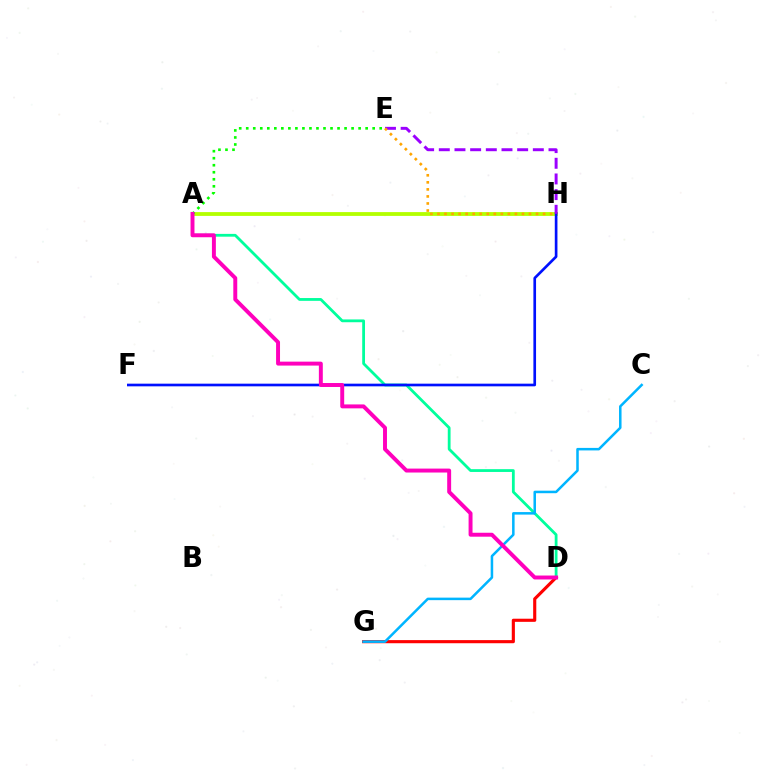{('D', 'G'): [{'color': '#ff0000', 'line_style': 'solid', 'thickness': 2.25}], ('A', 'D'): [{'color': '#00ff9d', 'line_style': 'solid', 'thickness': 2.01}, {'color': '#ff00bd', 'line_style': 'solid', 'thickness': 2.83}], ('A', 'H'): [{'color': '#b3ff00', 'line_style': 'solid', 'thickness': 2.74}], ('A', 'E'): [{'color': '#08ff00', 'line_style': 'dotted', 'thickness': 1.91}], ('F', 'H'): [{'color': '#0010ff', 'line_style': 'solid', 'thickness': 1.92}], ('E', 'H'): [{'color': '#9b00ff', 'line_style': 'dashed', 'thickness': 2.13}, {'color': '#ffa500', 'line_style': 'dotted', 'thickness': 1.91}], ('C', 'G'): [{'color': '#00b5ff', 'line_style': 'solid', 'thickness': 1.82}]}